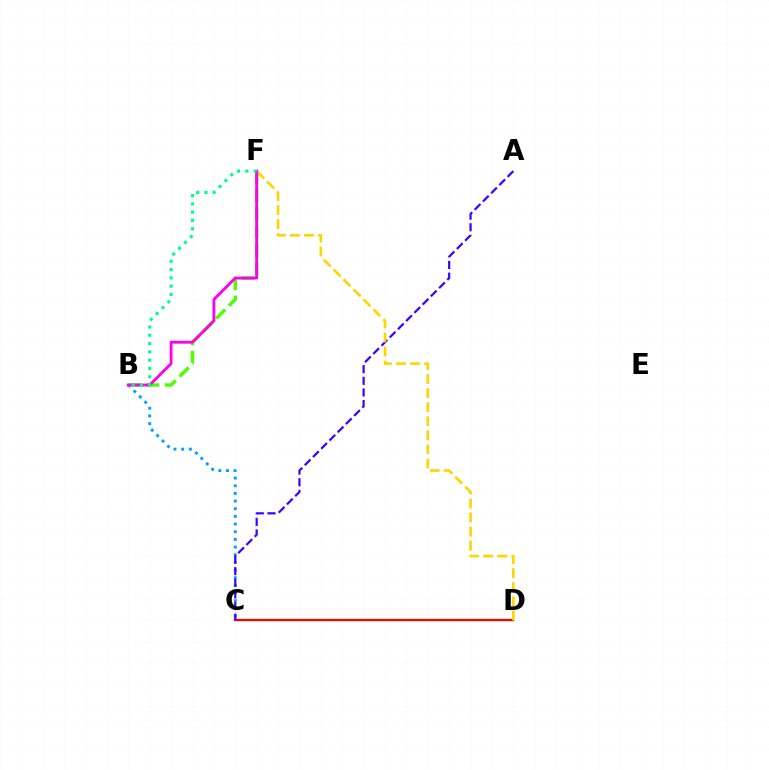{('B', 'C'): [{'color': '#009eff', 'line_style': 'dotted', 'thickness': 2.08}], ('C', 'D'): [{'color': '#ff0000', 'line_style': 'solid', 'thickness': 1.63}], ('A', 'C'): [{'color': '#3700ff', 'line_style': 'dashed', 'thickness': 1.58}], ('B', 'F'): [{'color': '#4fff00', 'line_style': 'dashed', 'thickness': 2.48}, {'color': '#ff00ed', 'line_style': 'solid', 'thickness': 2.06}, {'color': '#00ff86', 'line_style': 'dotted', 'thickness': 2.25}], ('D', 'F'): [{'color': '#ffd500', 'line_style': 'dashed', 'thickness': 1.91}]}